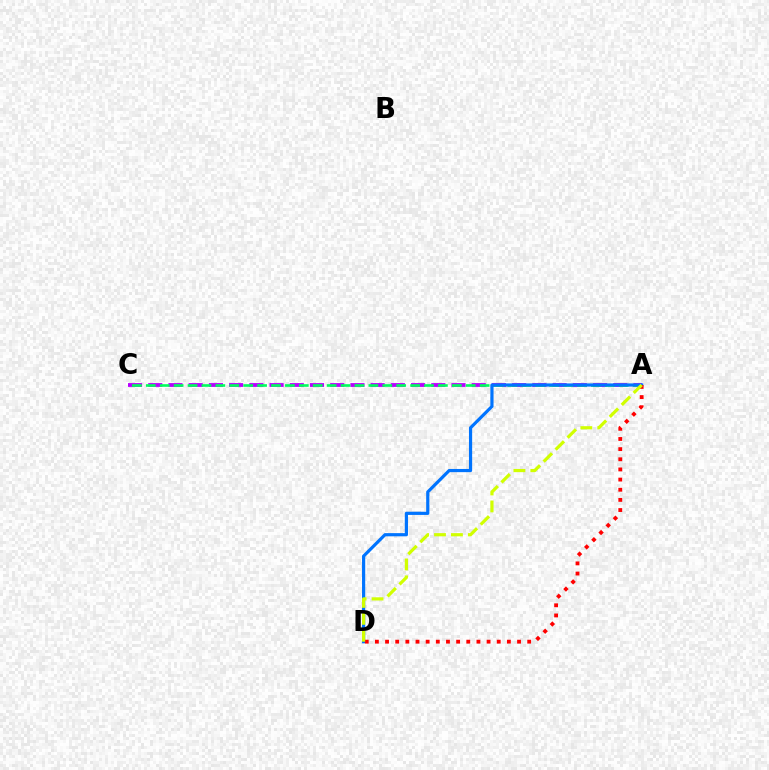{('A', 'C'): [{'color': '#b900ff', 'line_style': 'dashed', 'thickness': 2.75}, {'color': '#00ff5c', 'line_style': 'dashed', 'thickness': 1.89}], ('A', 'D'): [{'color': '#0074ff', 'line_style': 'solid', 'thickness': 2.29}, {'color': '#ff0000', 'line_style': 'dotted', 'thickness': 2.76}, {'color': '#d1ff00', 'line_style': 'dashed', 'thickness': 2.3}]}